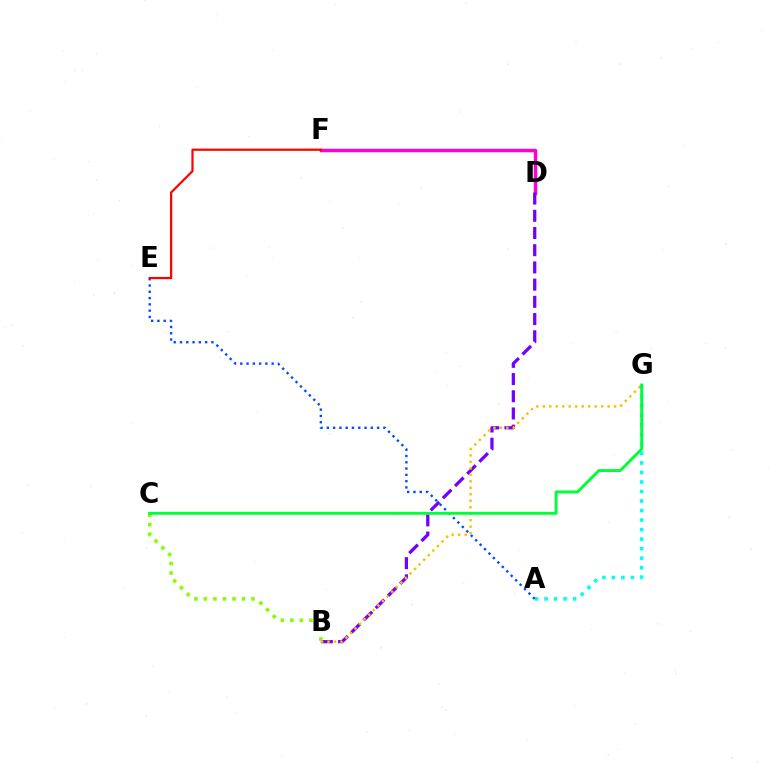{('D', 'F'): [{'color': '#ff00cf', 'line_style': 'solid', 'thickness': 2.49}], ('A', 'G'): [{'color': '#00fff6', 'line_style': 'dotted', 'thickness': 2.59}], ('A', 'E'): [{'color': '#004bff', 'line_style': 'dotted', 'thickness': 1.71}], ('B', 'D'): [{'color': '#7200ff', 'line_style': 'dashed', 'thickness': 2.34}], ('B', 'C'): [{'color': '#84ff00', 'line_style': 'dotted', 'thickness': 2.59}], ('B', 'G'): [{'color': '#ffbd00', 'line_style': 'dotted', 'thickness': 1.76}], ('C', 'G'): [{'color': '#00ff39', 'line_style': 'solid', 'thickness': 2.1}], ('E', 'F'): [{'color': '#ff0000', 'line_style': 'solid', 'thickness': 1.6}]}